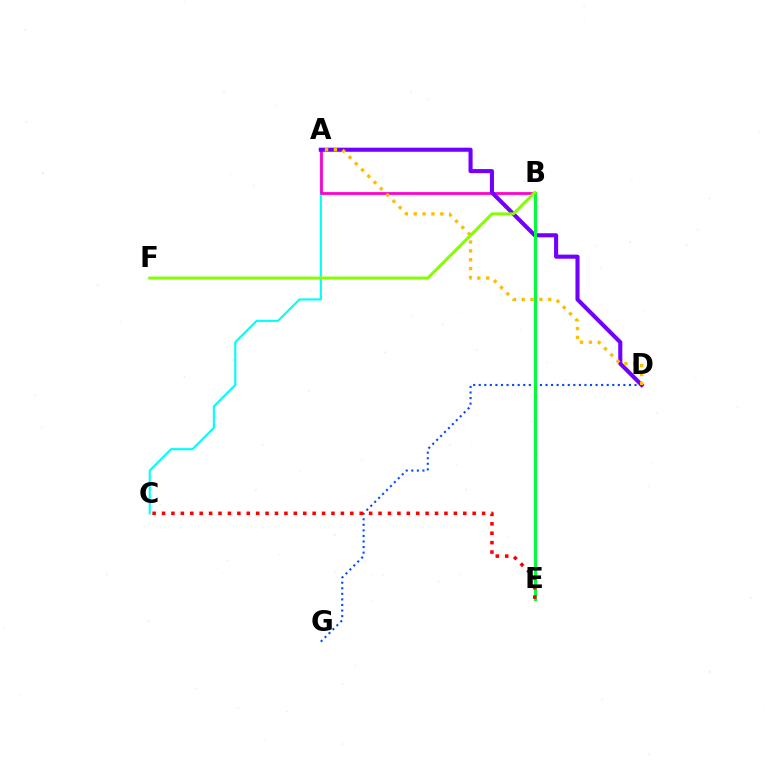{('A', 'C'): [{'color': '#00fff6', 'line_style': 'solid', 'thickness': 1.53}], ('A', 'B'): [{'color': '#ff00cf', 'line_style': 'solid', 'thickness': 2.0}], ('D', 'G'): [{'color': '#004bff', 'line_style': 'dotted', 'thickness': 1.51}], ('A', 'D'): [{'color': '#7200ff', 'line_style': 'solid', 'thickness': 2.94}, {'color': '#ffbd00', 'line_style': 'dotted', 'thickness': 2.41}], ('B', 'E'): [{'color': '#00ff39', 'line_style': 'solid', 'thickness': 2.19}], ('B', 'F'): [{'color': '#84ff00', 'line_style': 'solid', 'thickness': 2.15}], ('C', 'E'): [{'color': '#ff0000', 'line_style': 'dotted', 'thickness': 2.56}]}